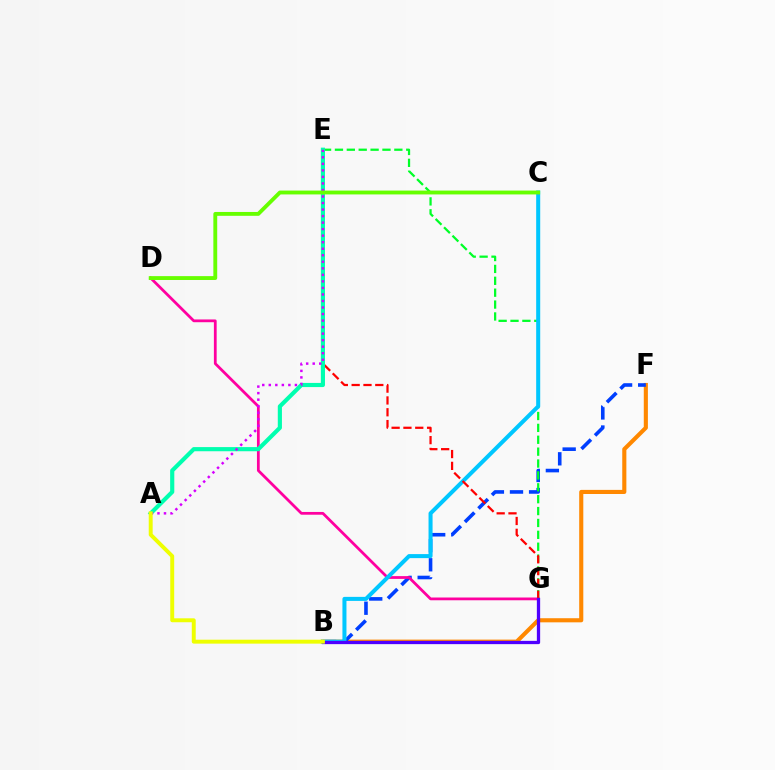{('B', 'F'): [{'color': '#ff8800', 'line_style': 'solid', 'thickness': 2.96}, {'color': '#003fff', 'line_style': 'dashed', 'thickness': 2.59}], ('D', 'G'): [{'color': '#ff00a0', 'line_style': 'solid', 'thickness': 1.99}], ('E', 'G'): [{'color': '#00ff27', 'line_style': 'dashed', 'thickness': 1.61}, {'color': '#ff0000', 'line_style': 'dashed', 'thickness': 1.61}], ('B', 'C'): [{'color': '#00c7ff', 'line_style': 'solid', 'thickness': 2.9}], ('A', 'E'): [{'color': '#00ffaf', 'line_style': 'solid', 'thickness': 2.99}, {'color': '#d600ff', 'line_style': 'dotted', 'thickness': 1.77}], ('C', 'D'): [{'color': '#66ff00', 'line_style': 'solid', 'thickness': 2.78}], ('B', 'G'): [{'color': '#4f00ff', 'line_style': 'solid', 'thickness': 2.36}], ('A', 'B'): [{'color': '#eeff00', 'line_style': 'solid', 'thickness': 2.83}]}